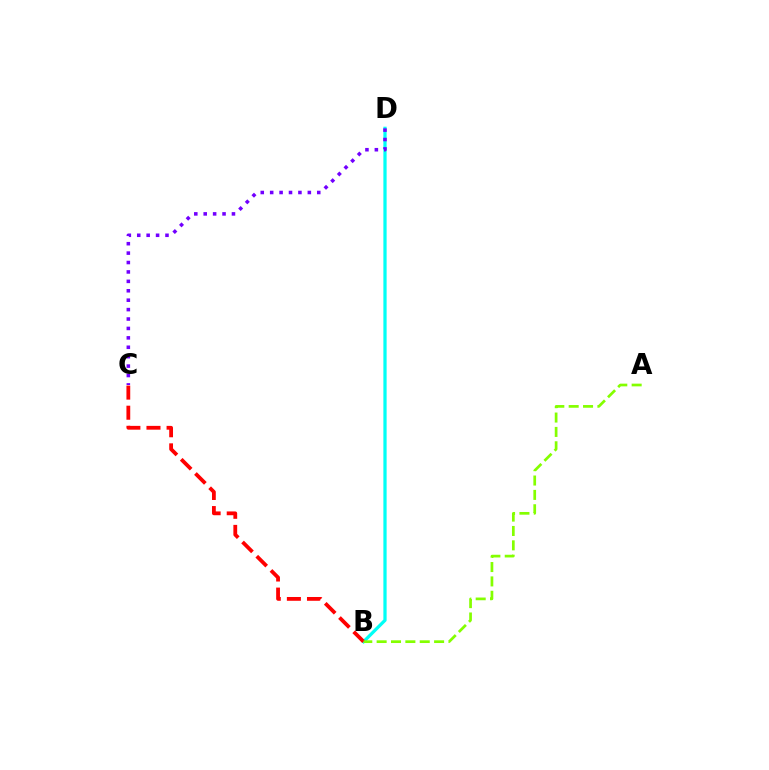{('B', 'D'): [{'color': '#00fff6', 'line_style': 'solid', 'thickness': 2.34}], ('B', 'C'): [{'color': '#ff0000', 'line_style': 'dashed', 'thickness': 2.73}], ('A', 'B'): [{'color': '#84ff00', 'line_style': 'dashed', 'thickness': 1.95}], ('C', 'D'): [{'color': '#7200ff', 'line_style': 'dotted', 'thickness': 2.56}]}